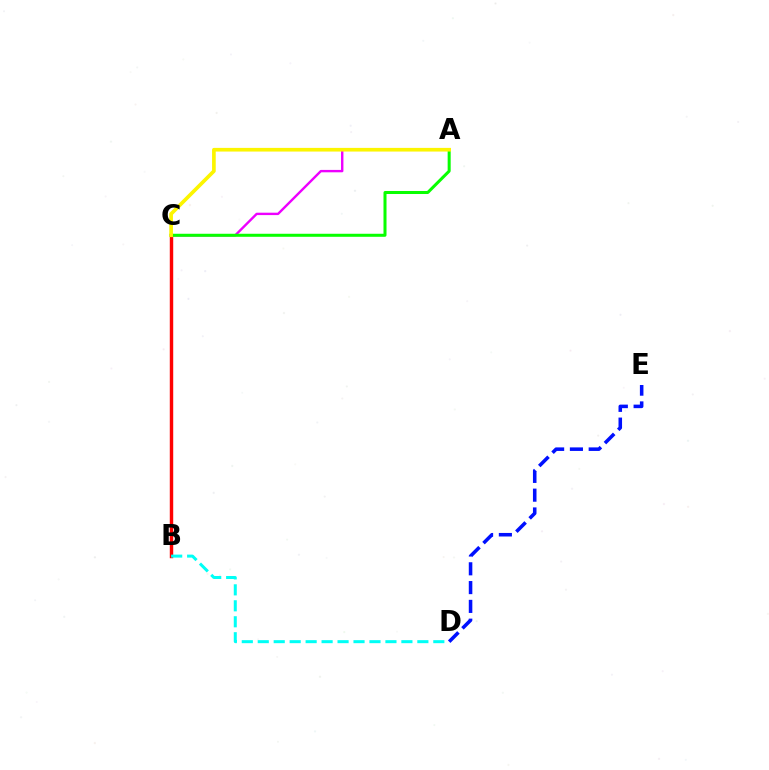{('A', 'C'): [{'color': '#ee00ff', 'line_style': 'solid', 'thickness': 1.72}, {'color': '#08ff00', 'line_style': 'solid', 'thickness': 2.18}, {'color': '#fcf500', 'line_style': 'solid', 'thickness': 2.64}], ('B', 'C'): [{'color': '#ff0000', 'line_style': 'solid', 'thickness': 2.47}], ('D', 'E'): [{'color': '#0010ff', 'line_style': 'dashed', 'thickness': 2.55}], ('B', 'D'): [{'color': '#00fff6', 'line_style': 'dashed', 'thickness': 2.17}]}